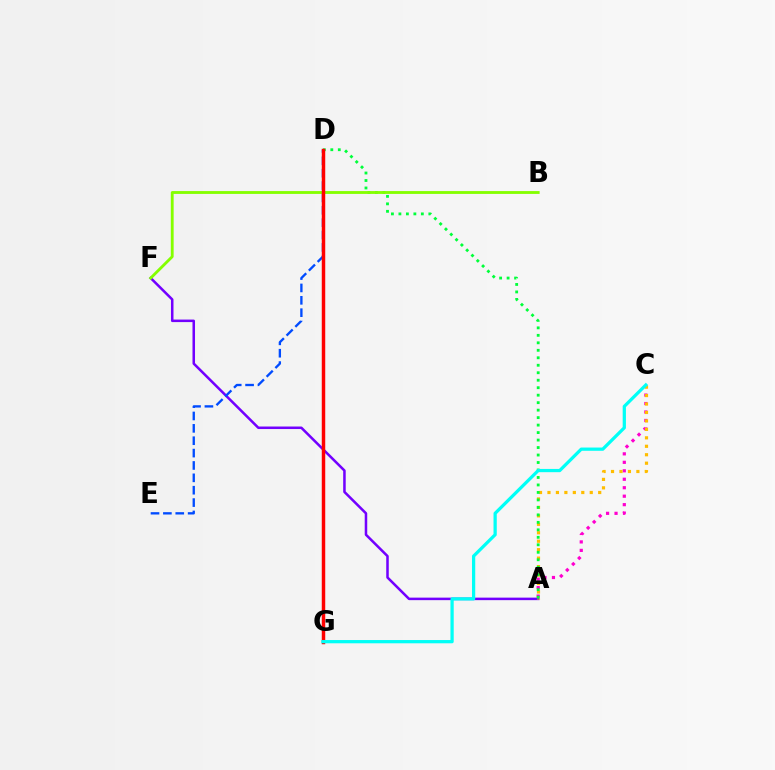{('A', 'F'): [{'color': '#7200ff', 'line_style': 'solid', 'thickness': 1.82}], ('A', 'C'): [{'color': '#ff00cf', 'line_style': 'dotted', 'thickness': 2.3}, {'color': '#ffbd00', 'line_style': 'dotted', 'thickness': 2.3}], ('D', 'E'): [{'color': '#004bff', 'line_style': 'dashed', 'thickness': 1.68}], ('A', 'D'): [{'color': '#00ff39', 'line_style': 'dotted', 'thickness': 2.03}], ('B', 'F'): [{'color': '#84ff00', 'line_style': 'solid', 'thickness': 2.04}], ('D', 'G'): [{'color': '#ff0000', 'line_style': 'solid', 'thickness': 2.49}], ('C', 'G'): [{'color': '#00fff6', 'line_style': 'solid', 'thickness': 2.34}]}